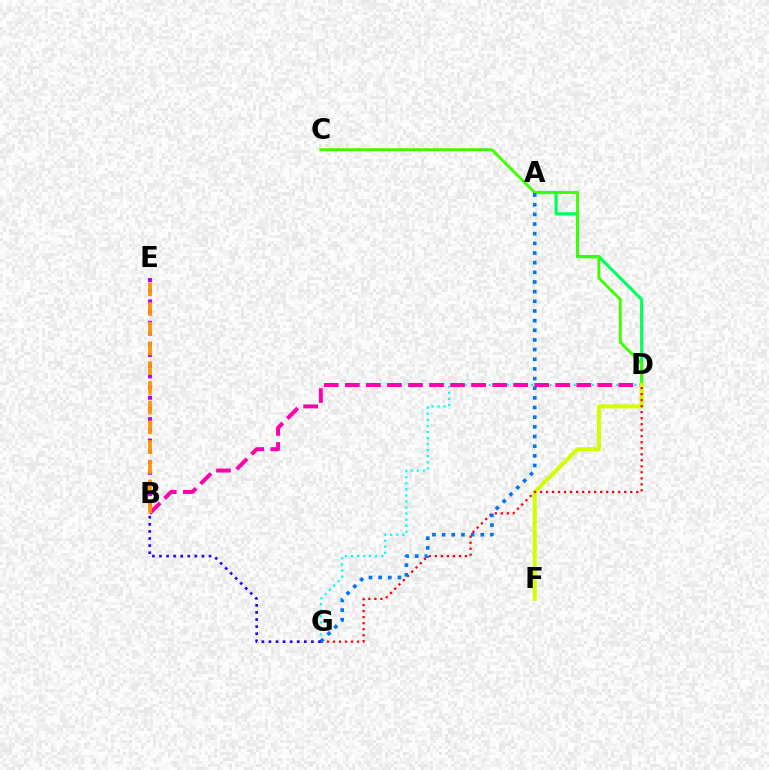{('D', 'G'): [{'color': '#00fff6', 'line_style': 'dotted', 'thickness': 1.65}, {'color': '#ff0000', 'line_style': 'dotted', 'thickness': 1.63}], ('B', 'E'): [{'color': '#b900ff', 'line_style': 'dotted', 'thickness': 2.91}, {'color': '#ff9400', 'line_style': 'dashed', 'thickness': 2.68}], ('A', 'D'): [{'color': '#00ff5c', 'line_style': 'solid', 'thickness': 2.26}], ('C', 'D'): [{'color': '#3dff00', 'line_style': 'solid', 'thickness': 2.07}], ('B', 'D'): [{'color': '#ff00ac', 'line_style': 'dashed', 'thickness': 2.86}], ('D', 'F'): [{'color': '#d1ff00', 'line_style': 'solid', 'thickness': 2.88}], ('A', 'G'): [{'color': '#0074ff', 'line_style': 'dotted', 'thickness': 2.62}], ('B', 'G'): [{'color': '#2500ff', 'line_style': 'dotted', 'thickness': 1.92}]}